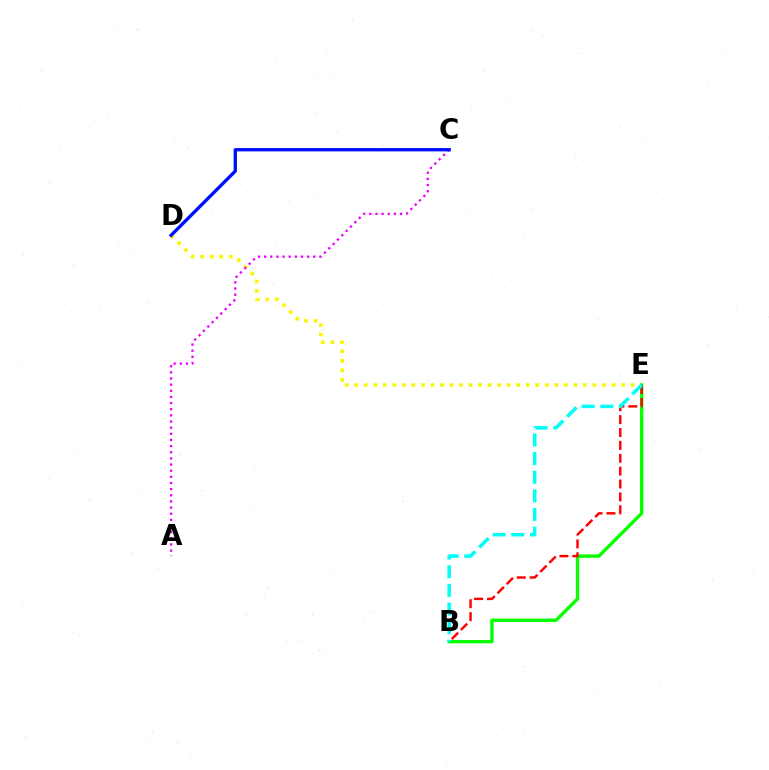{('D', 'E'): [{'color': '#fcf500', 'line_style': 'dotted', 'thickness': 2.59}], ('A', 'C'): [{'color': '#ee00ff', 'line_style': 'dotted', 'thickness': 1.67}], ('B', 'E'): [{'color': '#08ff00', 'line_style': 'solid', 'thickness': 2.42}, {'color': '#ff0000', 'line_style': 'dashed', 'thickness': 1.75}, {'color': '#00fff6', 'line_style': 'dashed', 'thickness': 2.53}], ('C', 'D'): [{'color': '#0010ff', 'line_style': 'solid', 'thickness': 2.41}]}